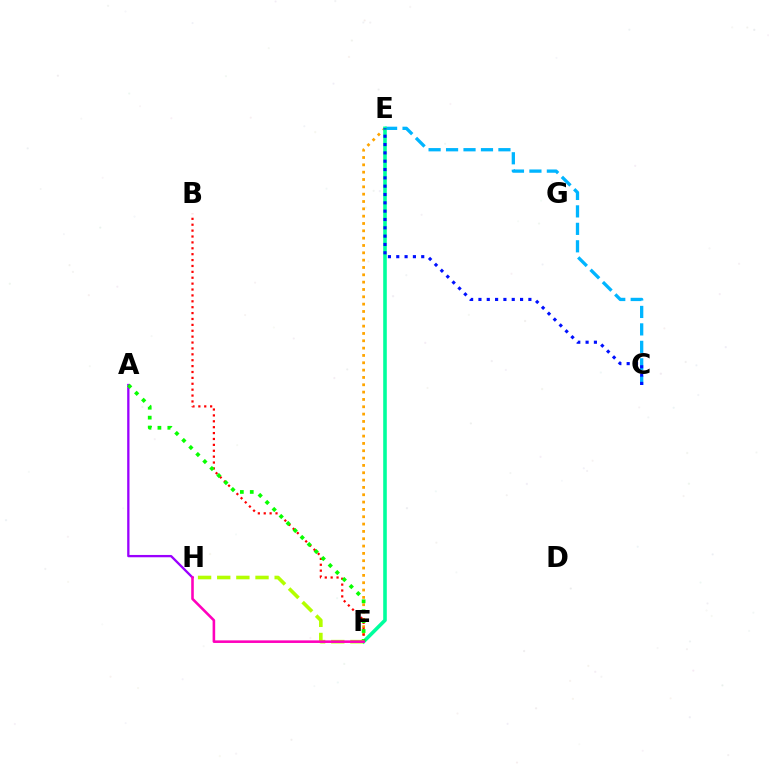{('E', 'F'): [{'color': '#ffa500', 'line_style': 'dotted', 'thickness': 1.99}, {'color': '#00ff9d', 'line_style': 'solid', 'thickness': 2.59}], ('C', 'E'): [{'color': '#00b5ff', 'line_style': 'dashed', 'thickness': 2.37}, {'color': '#0010ff', 'line_style': 'dotted', 'thickness': 2.26}], ('A', 'H'): [{'color': '#9b00ff', 'line_style': 'solid', 'thickness': 1.66}], ('B', 'F'): [{'color': '#ff0000', 'line_style': 'dotted', 'thickness': 1.6}], ('A', 'F'): [{'color': '#08ff00', 'line_style': 'dotted', 'thickness': 2.69}], ('F', 'H'): [{'color': '#b3ff00', 'line_style': 'dashed', 'thickness': 2.6}, {'color': '#ff00bd', 'line_style': 'solid', 'thickness': 1.86}]}